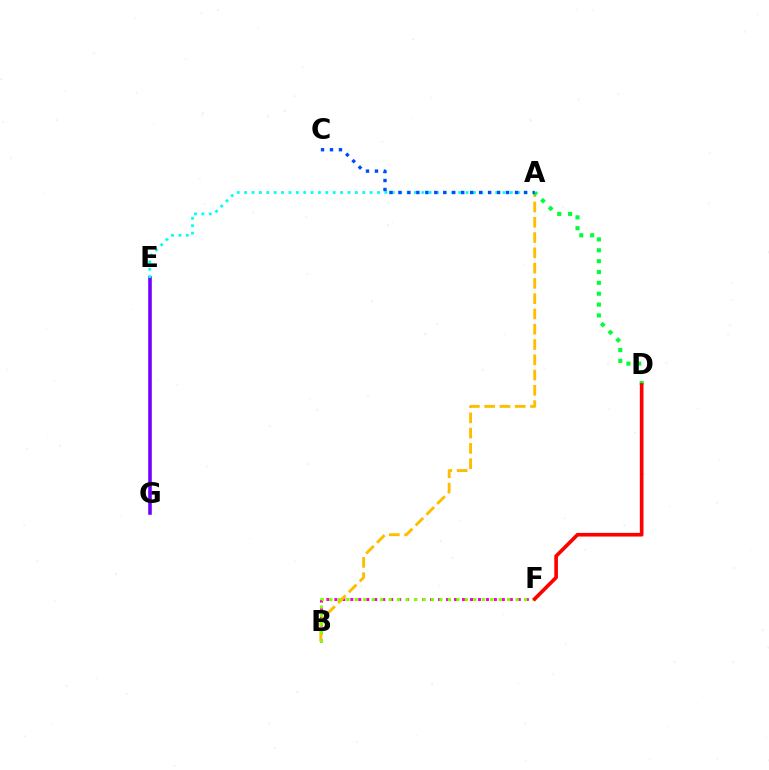{('B', 'F'): [{'color': '#ff00cf', 'line_style': 'dotted', 'thickness': 2.17}, {'color': '#84ff00', 'line_style': 'dotted', 'thickness': 2.3}], ('E', 'G'): [{'color': '#7200ff', 'line_style': 'solid', 'thickness': 2.57}], ('A', 'B'): [{'color': '#ffbd00', 'line_style': 'dashed', 'thickness': 2.08}], ('A', 'D'): [{'color': '#00ff39', 'line_style': 'dotted', 'thickness': 2.95}], ('A', 'E'): [{'color': '#00fff6', 'line_style': 'dotted', 'thickness': 2.01}], ('D', 'F'): [{'color': '#ff0000', 'line_style': 'solid', 'thickness': 2.63}], ('A', 'C'): [{'color': '#004bff', 'line_style': 'dotted', 'thickness': 2.44}]}